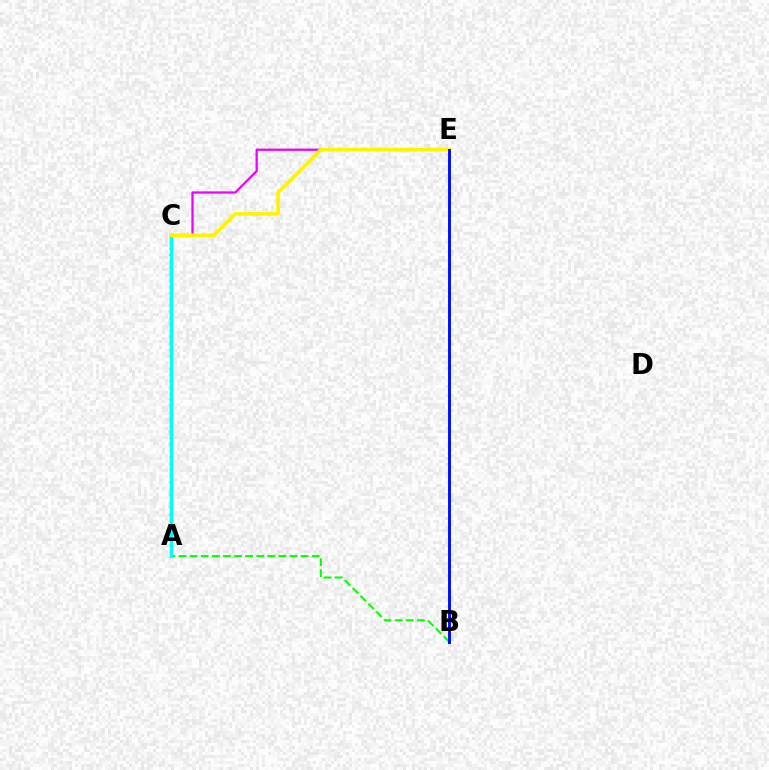{('A', 'B'): [{'color': '#08ff00', 'line_style': 'dashed', 'thickness': 1.51}], ('A', 'C'): [{'color': '#ff0000', 'line_style': 'dotted', 'thickness': 1.72}, {'color': '#00fff6', 'line_style': 'solid', 'thickness': 2.45}], ('C', 'E'): [{'color': '#ee00ff', 'line_style': 'solid', 'thickness': 1.62}, {'color': '#fcf500', 'line_style': 'solid', 'thickness': 2.64}], ('B', 'E'): [{'color': '#0010ff', 'line_style': 'solid', 'thickness': 2.12}]}